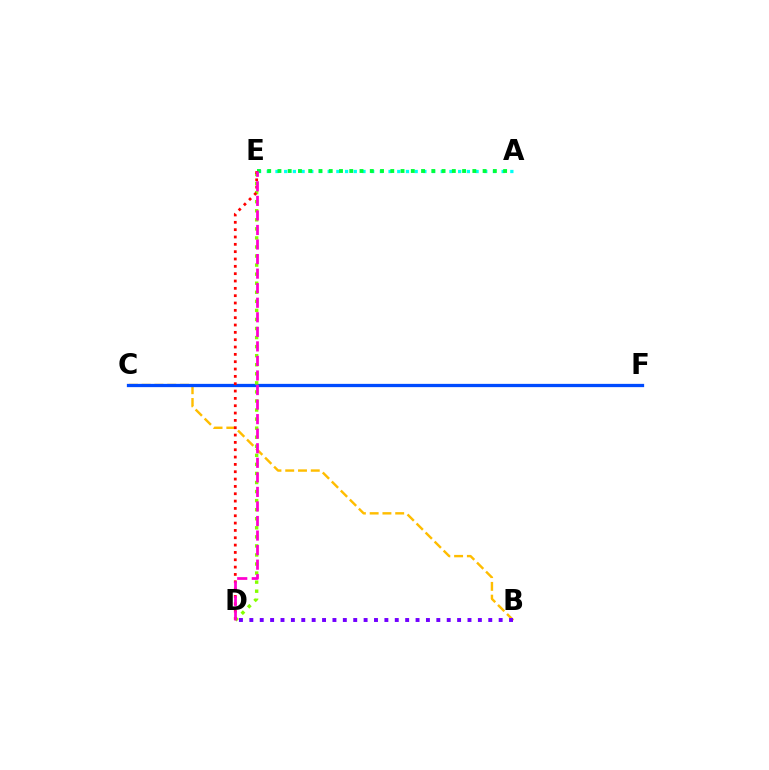{('A', 'E'): [{'color': '#00fff6', 'line_style': 'dotted', 'thickness': 2.36}, {'color': '#00ff39', 'line_style': 'dotted', 'thickness': 2.79}], ('B', 'C'): [{'color': '#ffbd00', 'line_style': 'dashed', 'thickness': 1.73}], ('C', 'F'): [{'color': '#004bff', 'line_style': 'solid', 'thickness': 2.36}], ('D', 'E'): [{'color': '#84ff00', 'line_style': 'dotted', 'thickness': 2.46}, {'color': '#ff0000', 'line_style': 'dotted', 'thickness': 1.99}, {'color': '#ff00cf', 'line_style': 'dashed', 'thickness': 1.98}], ('B', 'D'): [{'color': '#7200ff', 'line_style': 'dotted', 'thickness': 2.82}]}